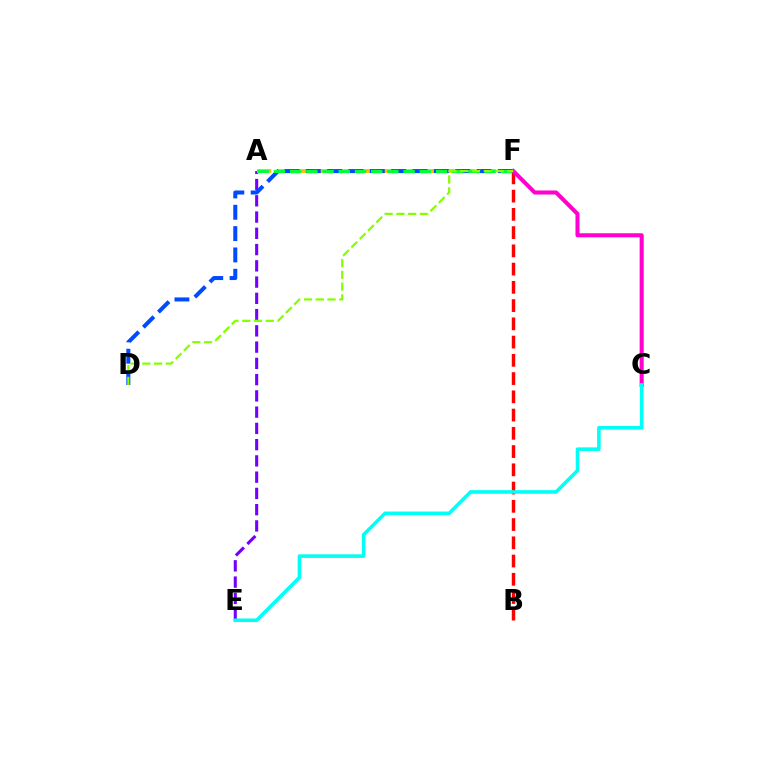{('A', 'E'): [{'color': '#7200ff', 'line_style': 'dashed', 'thickness': 2.21}], ('A', 'F'): [{'color': '#ffbd00', 'line_style': 'dashed', 'thickness': 2.77}, {'color': '#00ff39', 'line_style': 'dashed', 'thickness': 2.2}], ('B', 'F'): [{'color': '#ff0000', 'line_style': 'dashed', 'thickness': 2.48}], ('D', 'F'): [{'color': '#004bff', 'line_style': 'dashed', 'thickness': 2.9}, {'color': '#84ff00', 'line_style': 'dashed', 'thickness': 1.6}], ('C', 'F'): [{'color': '#ff00cf', 'line_style': 'solid', 'thickness': 2.92}], ('C', 'E'): [{'color': '#00fff6', 'line_style': 'solid', 'thickness': 2.58}]}